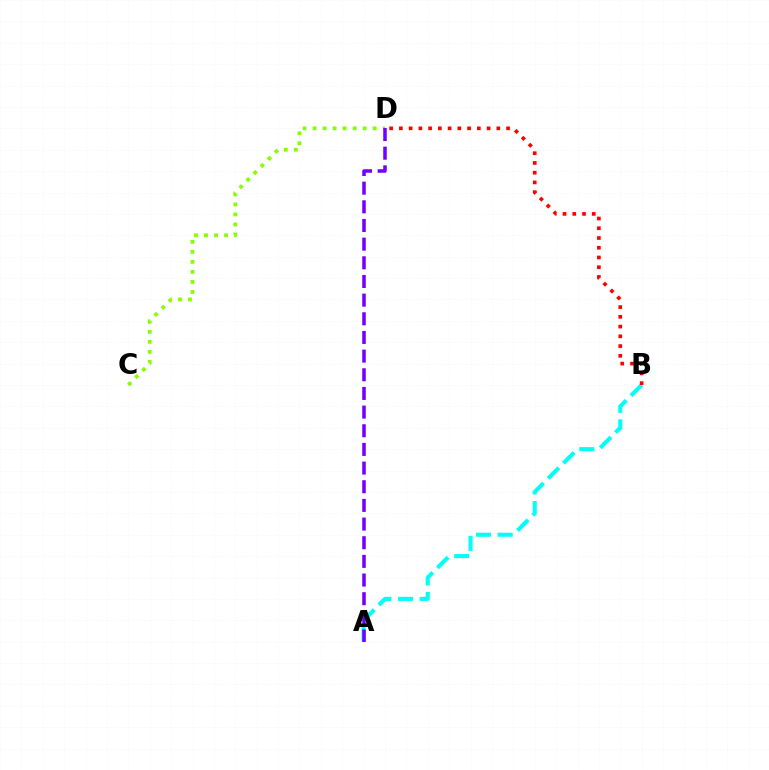{('C', 'D'): [{'color': '#84ff00', 'line_style': 'dotted', 'thickness': 2.72}], ('A', 'B'): [{'color': '#00fff6', 'line_style': 'dashed', 'thickness': 2.94}], ('B', 'D'): [{'color': '#ff0000', 'line_style': 'dotted', 'thickness': 2.65}], ('A', 'D'): [{'color': '#7200ff', 'line_style': 'dashed', 'thickness': 2.54}]}